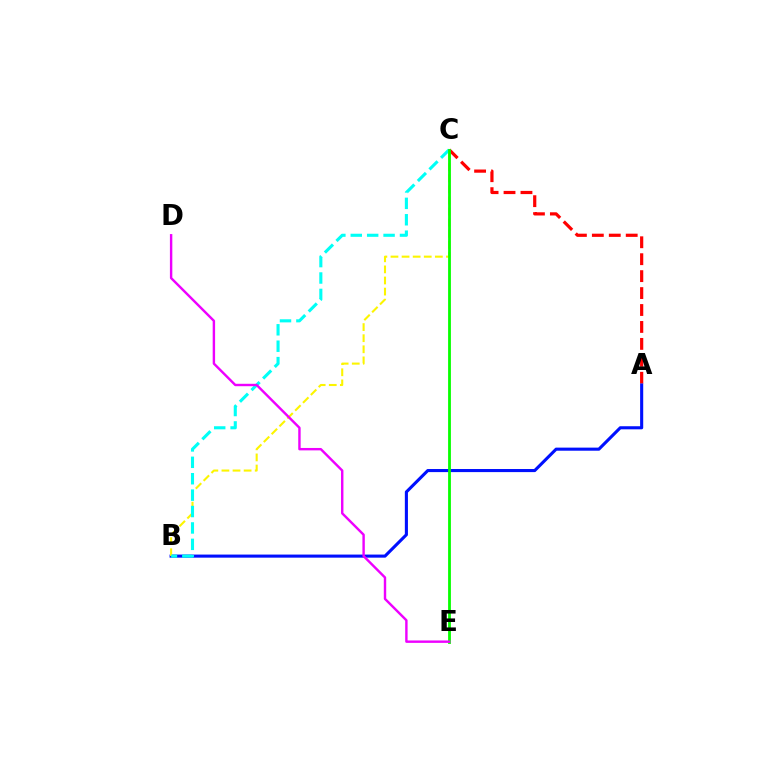{('A', 'C'): [{'color': '#ff0000', 'line_style': 'dashed', 'thickness': 2.3}], ('A', 'B'): [{'color': '#0010ff', 'line_style': 'solid', 'thickness': 2.22}], ('B', 'C'): [{'color': '#fcf500', 'line_style': 'dashed', 'thickness': 1.51}, {'color': '#00fff6', 'line_style': 'dashed', 'thickness': 2.23}], ('C', 'E'): [{'color': '#08ff00', 'line_style': 'solid', 'thickness': 2.03}], ('D', 'E'): [{'color': '#ee00ff', 'line_style': 'solid', 'thickness': 1.74}]}